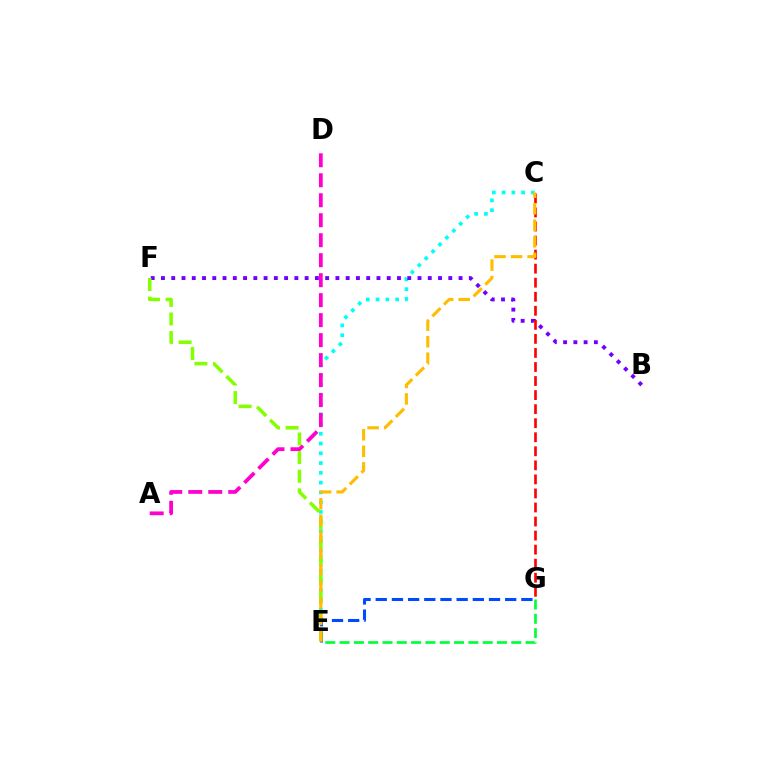{('C', 'E'): [{'color': '#00fff6', 'line_style': 'dotted', 'thickness': 2.65}, {'color': '#ffbd00', 'line_style': 'dashed', 'thickness': 2.25}], ('B', 'F'): [{'color': '#7200ff', 'line_style': 'dotted', 'thickness': 2.79}], ('E', 'G'): [{'color': '#00ff39', 'line_style': 'dashed', 'thickness': 1.94}, {'color': '#004bff', 'line_style': 'dashed', 'thickness': 2.2}], ('C', 'G'): [{'color': '#ff0000', 'line_style': 'dashed', 'thickness': 1.91}], ('A', 'D'): [{'color': '#ff00cf', 'line_style': 'dashed', 'thickness': 2.71}], ('E', 'F'): [{'color': '#84ff00', 'line_style': 'dashed', 'thickness': 2.53}]}